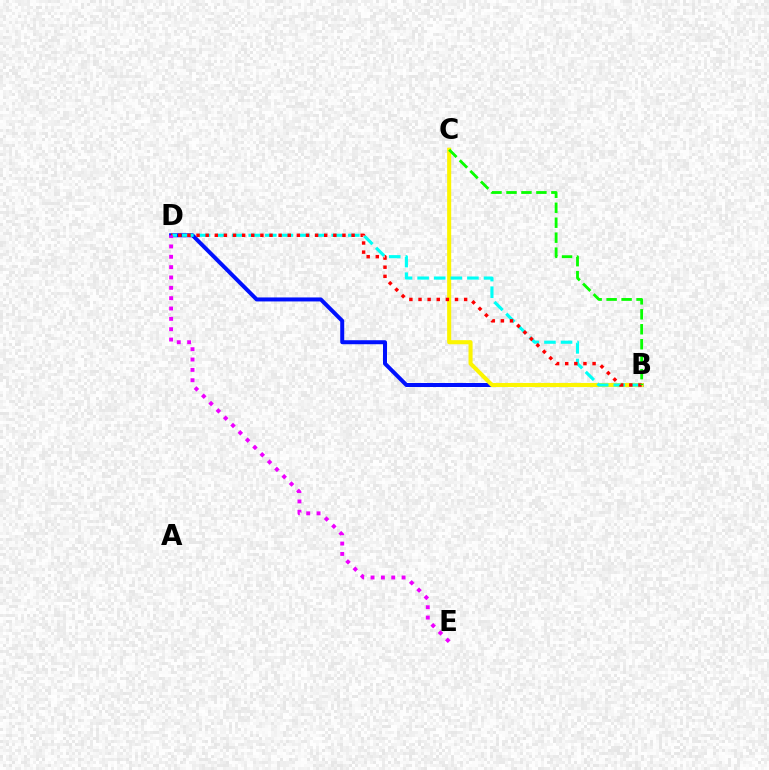{('B', 'D'): [{'color': '#0010ff', 'line_style': 'solid', 'thickness': 2.88}, {'color': '#00fff6', 'line_style': 'dashed', 'thickness': 2.25}, {'color': '#ff0000', 'line_style': 'dotted', 'thickness': 2.48}], ('B', 'C'): [{'color': '#fcf500', 'line_style': 'solid', 'thickness': 2.93}, {'color': '#08ff00', 'line_style': 'dashed', 'thickness': 2.03}], ('D', 'E'): [{'color': '#ee00ff', 'line_style': 'dotted', 'thickness': 2.81}]}